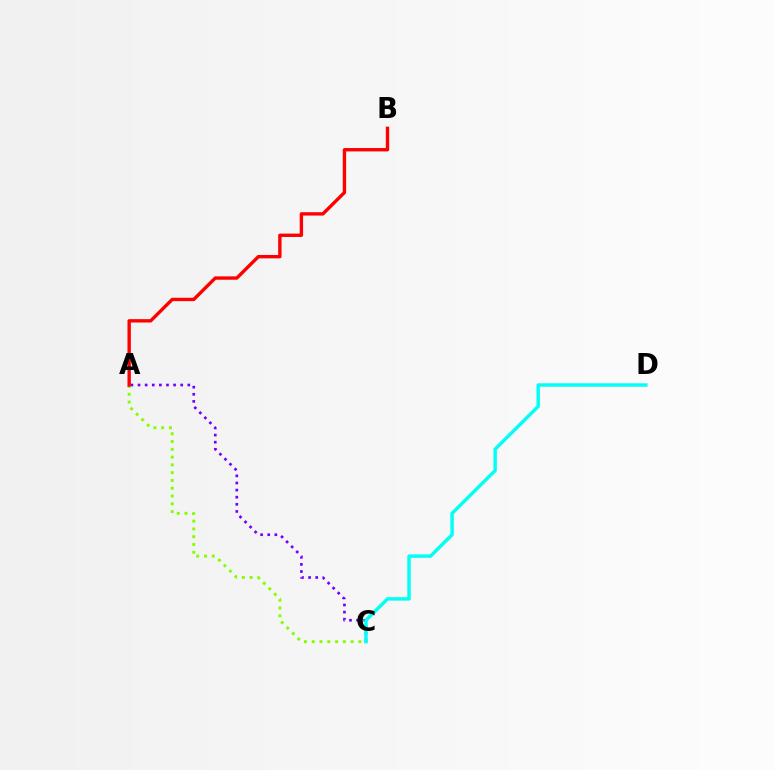{('A', 'C'): [{'color': '#7200ff', 'line_style': 'dotted', 'thickness': 1.93}, {'color': '#84ff00', 'line_style': 'dotted', 'thickness': 2.11}], ('C', 'D'): [{'color': '#00fff6', 'line_style': 'solid', 'thickness': 2.47}], ('A', 'B'): [{'color': '#ff0000', 'line_style': 'solid', 'thickness': 2.43}]}